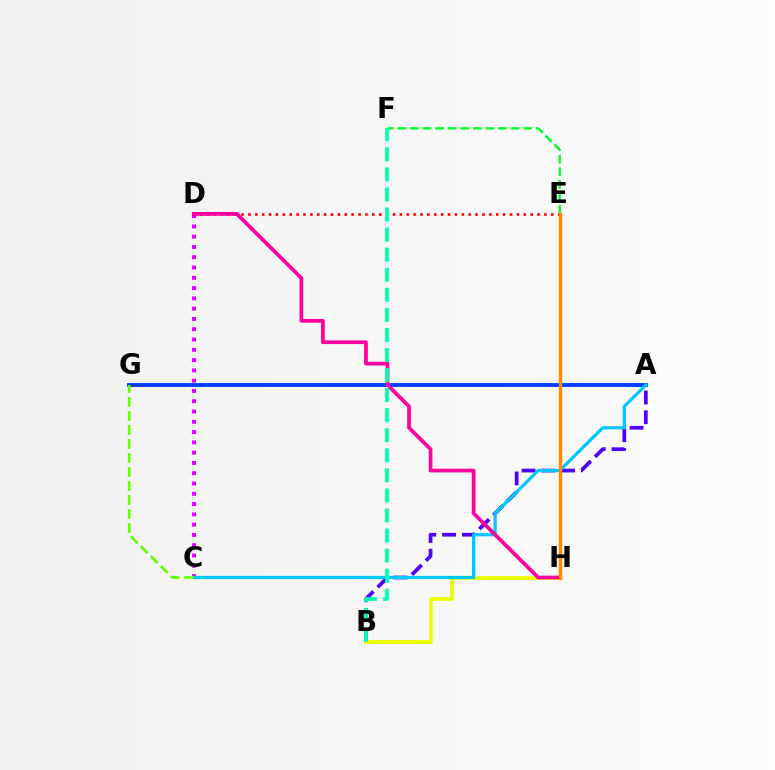{('A', 'G'): [{'color': '#003fff', 'line_style': 'solid', 'thickness': 2.79}], ('C', 'D'): [{'color': '#d600ff', 'line_style': 'dotted', 'thickness': 2.79}], ('B', 'H'): [{'color': '#eeff00', 'line_style': 'solid', 'thickness': 2.7}], ('A', 'B'): [{'color': '#4f00ff', 'line_style': 'dashed', 'thickness': 2.68}], ('A', 'C'): [{'color': '#00c7ff', 'line_style': 'solid', 'thickness': 2.33}], ('D', 'E'): [{'color': '#ff0000', 'line_style': 'dotted', 'thickness': 1.87}], ('C', 'G'): [{'color': '#66ff00', 'line_style': 'dashed', 'thickness': 1.9}], ('E', 'F'): [{'color': '#00ff27', 'line_style': 'dashed', 'thickness': 1.71}], ('D', 'H'): [{'color': '#ff00a0', 'line_style': 'solid', 'thickness': 2.67}], ('E', 'H'): [{'color': '#ff8800', 'line_style': 'solid', 'thickness': 2.42}], ('B', 'F'): [{'color': '#00ffaf', 'line_style': 'dashed', 'thickness': 2.73}]}